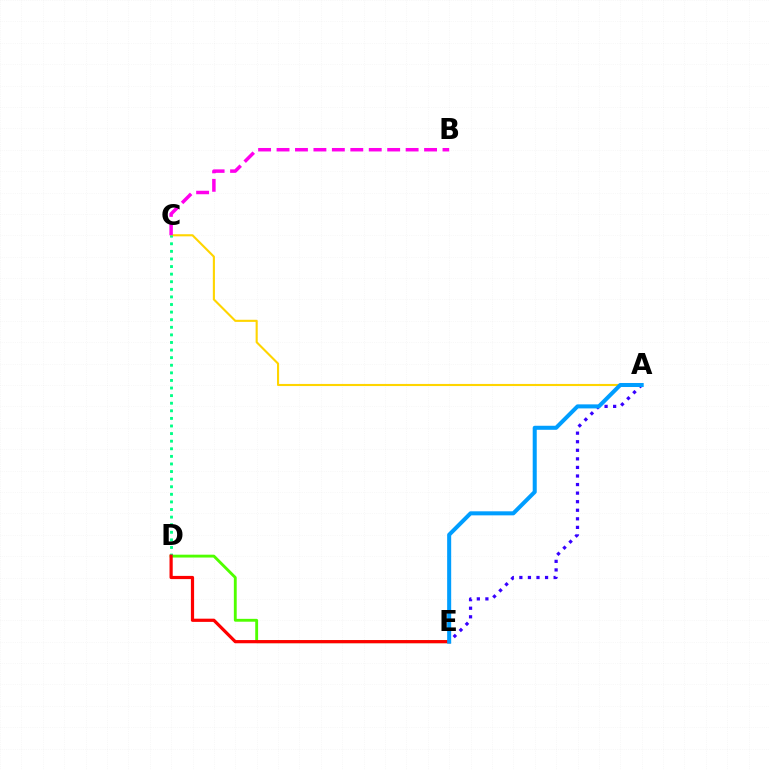{('A', 'C'): [{'color': '#ffd500', 'line_style': 'solid', 'thickness': 1.52}], ('B', 'C'): [{'color': '#ff00ed', 'line_style': 'dashed', 'thickness': 2.51}], ('A', 'E'): [{'color': '#3700ff', 'line_style': 'dotted', 'thickness': 2.33}, {'color': '#009eff', 'line_style': 'solid', 'thickness': 2.9}], ('D', 'E'): [{'color': '#4fff00', 'line_style': 'solid', 'thickness': 2.06}, {'color': '#ff0000', 'line_style': 'solid', 'thickness': 2.31}], ('C', 'D'): [{'color': '#00ff86', 'line_style': 'dotted', 'thickness': 2.06}]}